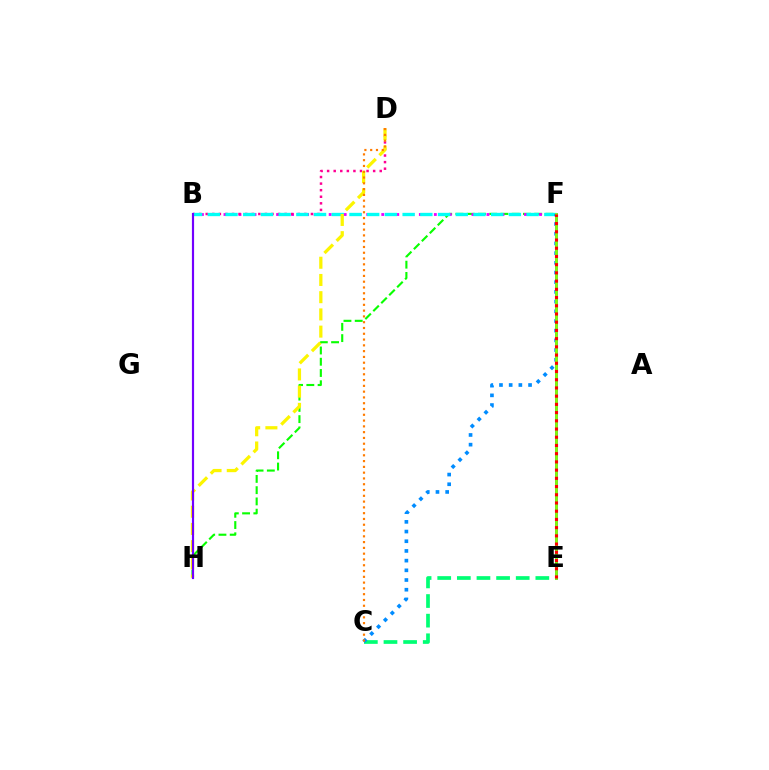{('F', 'H'): [{'color': '#08ff00', 'line_style': 'dashed', 'thickness': 1.53}], ('E', 'F'): [{'color': '#0010ff', 'line_style': 'solid', 'thickness': 1.86}, {'color': '#84ff00', 'line_style': 'solid', 'thickness': 1.97}, {'color': '#ff0000', 'line_style': 'dotted', 'thickness': 2.23}], ('B', 'F'): [{'color': '#ee00ff', 'line_style': 'dotted', 'thickness': 2.04}, {'color': '#00fff6', 'line_style': 'dashed', 'thickness': 2.41}], ('C', 'E'): [{'color': '#00ff74', 'line_style': 'dashed', 'thickness': 2.67}], ('B', 'D'): [{'color': '#ff0094', 'line_style': 'dotted', 'thickness': 1.79}], ('C', 'F'): [{'color': '#008cff', 'line_style': 'dotted', 'thickness': 2.63}], ('D', 'H'): [{'color': '#fcf500', 'line_style': 'dashed', 'thickness': 2.34}], ('C', 'D'): [{'color': '#ff7c00', 'line_style': 'dotted', 'thickness': 1.57}], ('B', 'H'): [{'color': '#7200ff', 'line_style': 'solid', 'thickness': 1.57}]}